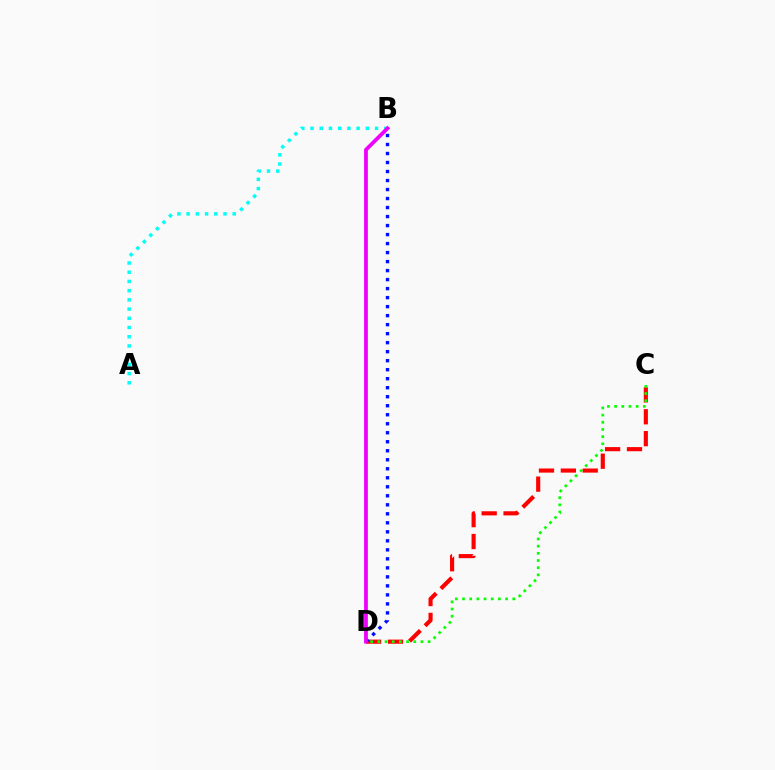{('C', 'D'): [{'color': '#ff0000', 'line_style': 'dashed', 'thickness': 2.97}, {'color': '#08ff00', 'line_style': 'dotted', 'thickness': 1.95}], ('B', 'D'): [{'color': '#fcf500', 'line_style': 'dotted', 'thickness': 1.83}, {'color': '#0010ff', 'line_style': 'dotted', 'thickness': 2.45}, {'color': '#ee00ff', 'line_style': 'solid', 'thickness': 2.71}], ('A', 'B'): [{'color': '#00fff6', 'line_style': 'dotted', 'thickness': 2.5}]}